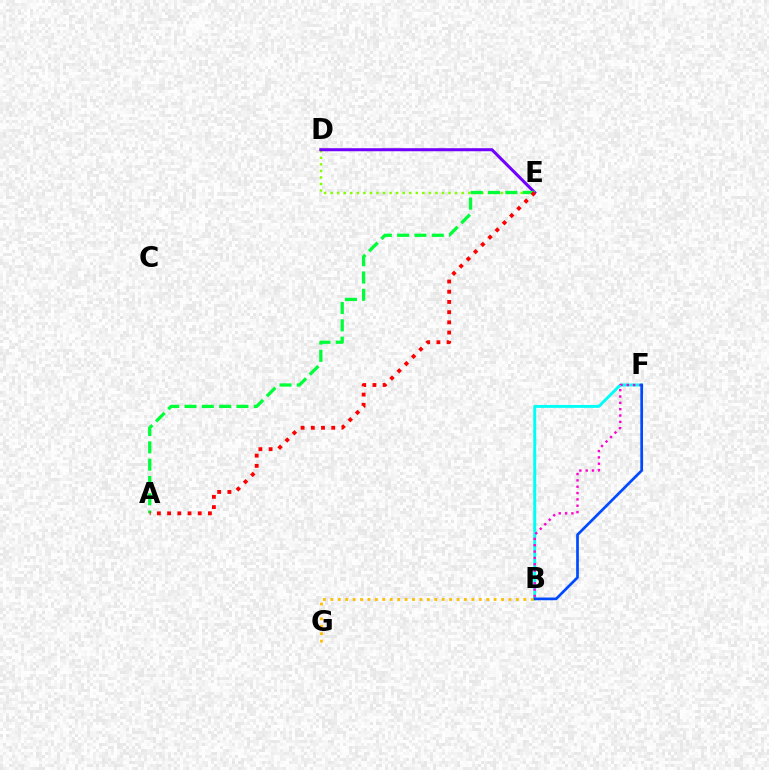{('D', 'E'): [{'color': '#84ff00', 'line_style': 'dotted', 'thickness': 1.78}, {'color': '#7200ff', 'line_style': 'solid', 'thickness': 2.19}], ('B', 'F'): [{'color': '#00fff6', 'line_style': 'solid', 'thickness': 2.12}, {'color': '#ff00cf', 'line_style': 'dotted', 'thickness': 1.72}, {'color': '#004bff', 'line_style': 'solid', 'thickness': 1.95}], ('A', 'E'): [{'color': '#00ff39', 'line_style': 'dashed', 'thickness': 2.35}, {'color': '#ff0000', 'line_style': 'dotted', 'thickness': 2.77}], ('B', 'G'): [{'color': '#ffbd00', 'line_style': 'dotted', 'thickness': 2.02}]}